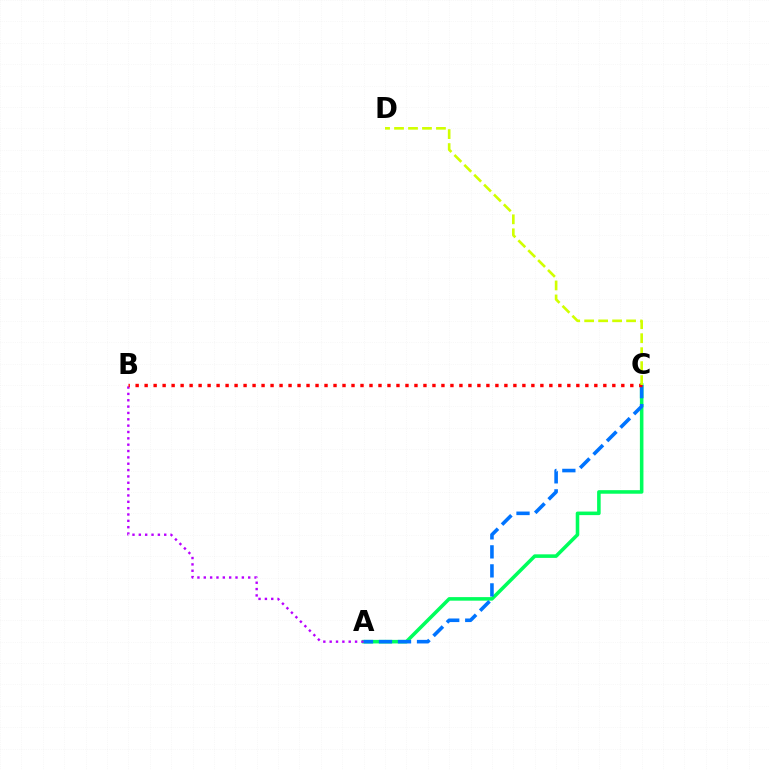{('A', 'C'): [{'color': '#00ff5c', 'line_style': 'solid', 'thickness': 2.56}, {'color': '#0074ff', 'line_style': 'dashed', 'thickness': 2.58}], ('A', 'B'): [{'color': '#b900ff', 'line_style': 'dotted', 'thickness': 1.72}], ('B', 'C'): [{'color': '#ff0000', 'line_style': 'dotted', 'thickness': 2.44}], ('C', 'D'): [{'color': '#d1ff00', 'line_style': 'dashed', 'thickness': 1.9}]}